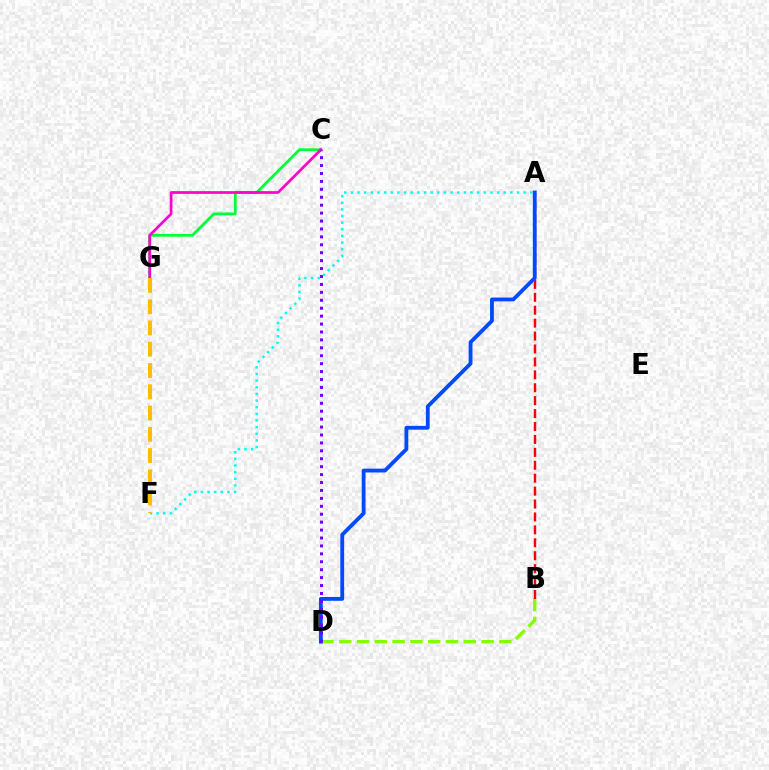{('B', 'D'): [{'color': '#84ff00', 'line_style': 'dashed', 'thickness': 2.42}], ('A', 'B'): [{'color': '#ff0000', 'line_style': 'dashed', 'thickness': 1.76}], ('C', 'G'): [{'color': '#00ff39', 'line_style': 'solid', 'thickness': 2.03}, {'color': '#ff00cf', 'line_style': 'solid', 'thickness': 1.96}], ('A', 'D'): [{'color': '#004bff', 'line_style': 'solid', 'thickness': 2.75}], ('C', 'D'): [{'color': '#7200ff', 'line_style': 'dotted', 'thickness': 2.15}], ('A', 'F'): [{'color': '#00fff6', 'line_style': 'dotted', 'thickness': 1.8}], ('F', 'G'): [{'color': '#ffbd00', 'line_style': 'dashed', 'thickness': 2.89}]}